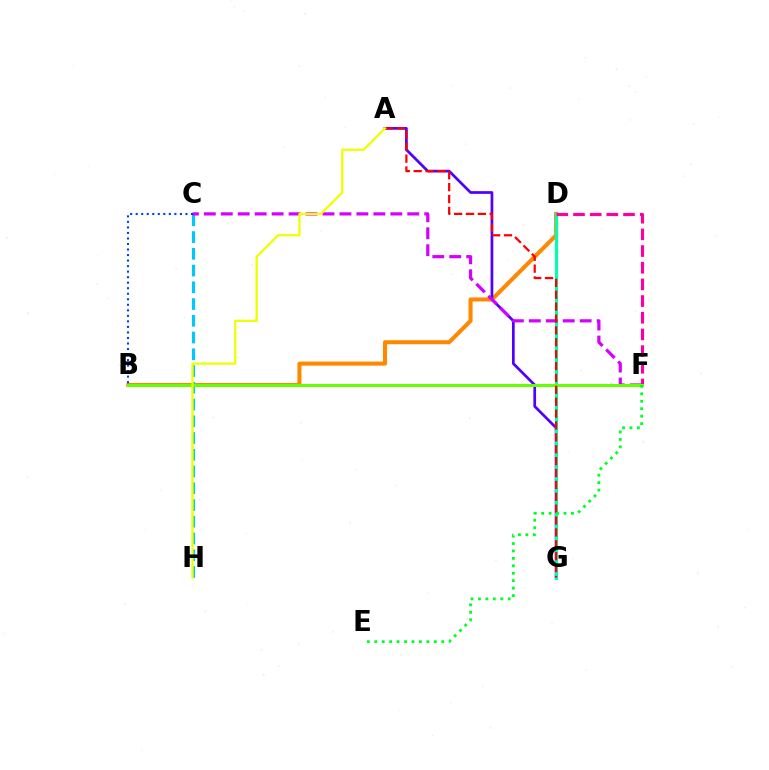{('B', 'D'): [{'color': '#ff8800', 'line_style': 'solid', 'thickness': 2.91}], ('A', 'G'): [{'color': '#4f00ff', 'line_style': 'solid', 'thickness': 1.95}, {'color': '#ff0000', 'line_style': 'dashed', 'thickness': 1.61}], ('C', 'H'): [{'color': '#00c7ff', 'line_style': 'dashed', 'thickness': 2.27}], ('D', 'G'): [{'color': '#00ffaf', 'line_style': 'solid', 'thickness': 2.28}], ('C', 'F'): [{'color': '#d600ff', 'line_style': 'dashed', 'thickness': 2.3}], ('D', 'F'): [{'color': '#ff00a0', 'line_style': 'dashed', 'thickness': 2.27}], ('B', 'F'): [{'color': '#66ff00', 'line_style': 'solid', 'thickness': 2.16}], ('B', 'C'): [{'color': '#003fff', 'line_style': 'dotted', 'thickness': 1.5}], ('E', 'F'): [{'color': '#00ff27', 'line_style': 'dotted', 'thickness': 2.02}], ('A', 'H'): [{'color': '#eeff00', 'line_style': 'solid', 'thickness': 1.64}]}